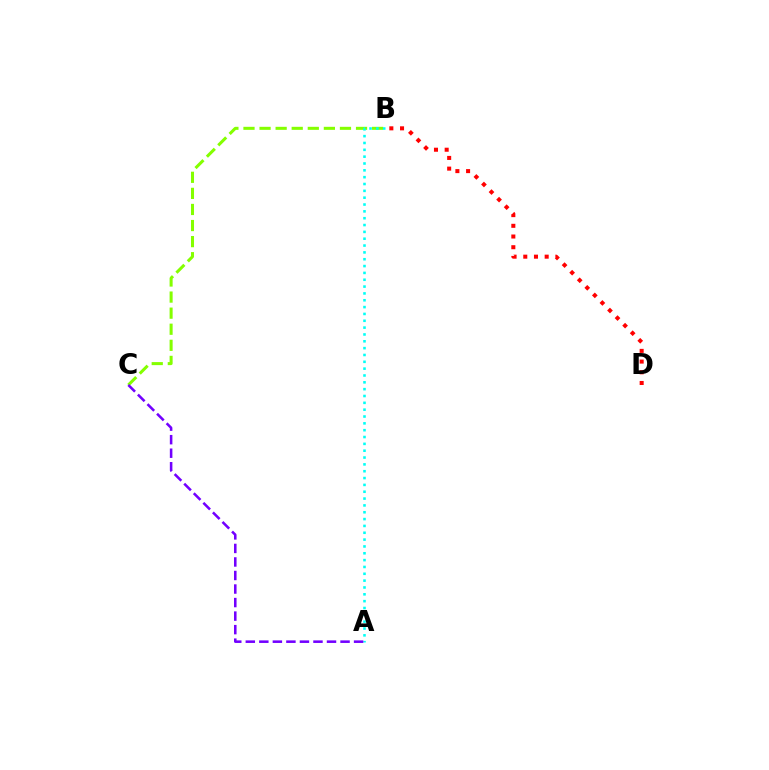{('B', 'C'): [{'color': '#84ff00', 'line_style': 'dashed', 'thickness': 2.18}], ('A', 'B'): [{'color': '#00fff6', 'line_style': 'dotted', 'thickness': 1.86}], ('A', 'C'): [{'color': '#7200ff', 'line_style': 'dashed', 'thickness': 1.84}], ('B', 'D'): [{'color': '#ff0000', 'line_style': 'dotted', 'thickness': 2.91}]}